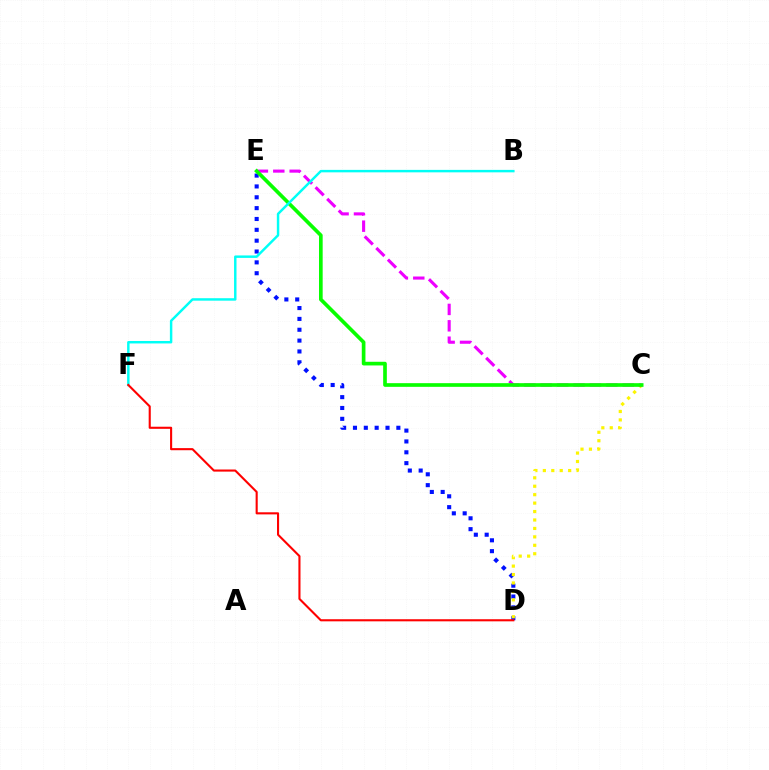{('D', 'E'): [{'color': '#0010ff', 'line_style': 'dotted', 'thickness': 2.95}], ('C', 'D'): [{'color': '#fcf500', 'line_style': 'dotted', 'thickness': 2.29}], ('C', 'E'): [{'color': '#ee00ff', 'line_style': 'dashed', 'thickness': 2.23}, {'color': '#08ff00', 'line_style': 'solid', 'thickness': 2.64}], ('B', 'F'): [{'color': '#00fff6', 'line_style': 'solid', 'thickness': 1.77}], ('D', 'F'): [{'color': '#ff0000', 'line_style': 'solid', 'thickness': 1.51}]}